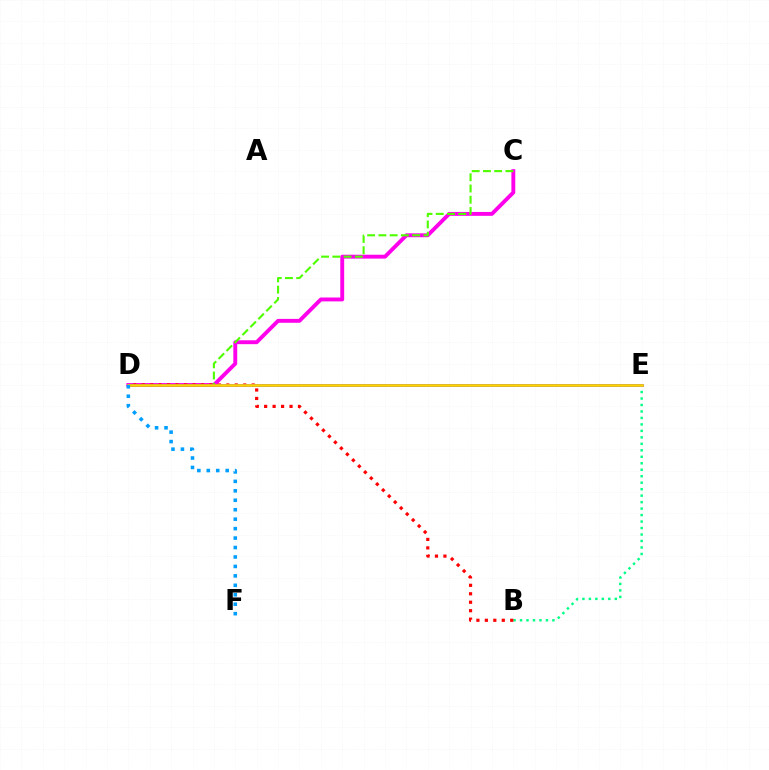{('C', 'D'): [{'color': '#ff00ed', 'line_style': 'solid', 'thickness': 2.8}, {'color': '#4fff00', 'line_style': 'dashed', 'thickness': 1.53}], ('B', 'E'): [{'color': '#00ff86', 'line_style': 'dotted', 'thickness': 1.76}], ('B', 'D'): [{'color': '#ff0000', 'line_style': 'dotted', 'thickness': 2.3}], ('D', 'E'): [{'color': '#3700ff', 'line_style': 'solid', 'thickness': 1.84}, {'color': '#ffd500', 'line_style': 'solid', 'thickness': 1.91}], ('D', 'F'): [{'color': '#009eff', 'line_style': 'dotted', 'thickness': 2.57}]}